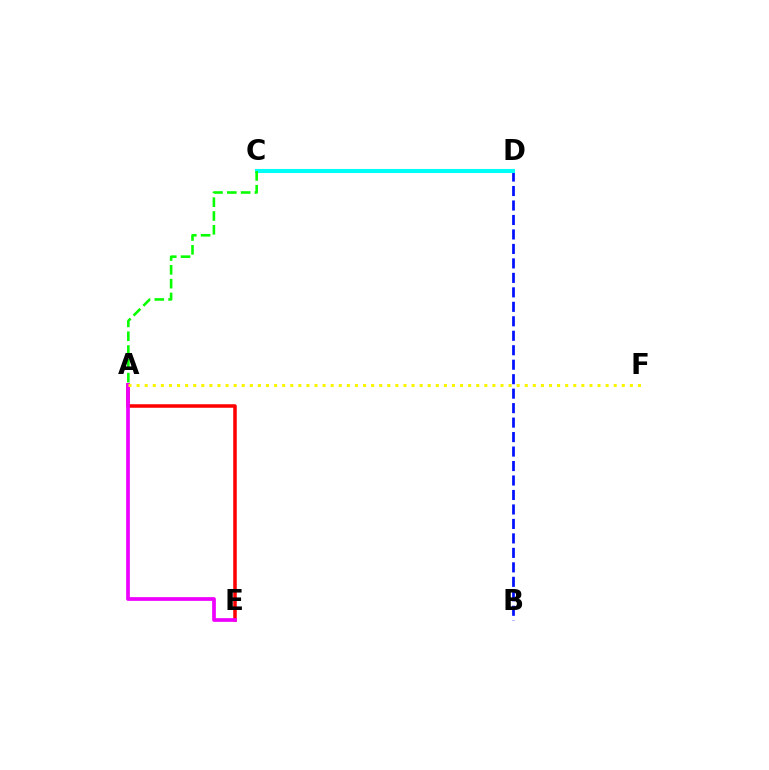{('B', 'D'): [{'color': '#0010ff', 'line_style': 'dashed', 'thickness': 1.97}], ('C', 'D'): [{'color': '#00fff6', 'line_style': 'solid', 'thickness': 2.94}], ('A', 'E'): [{'color': '#ff0000', 'line_style': 'solid', 'thickness': 2.53}, {'color': '#ee00ff', 'line_style': 'solid', 'thickness': 2.67}], ('A', 'F'): [{'color': '#fcf500', 'line_style': 'dotted', 'thickness': 2.2}], ('A', 'C'): [{'color': '#08ff00', 'line_style': 'dashed', 'thickness': 1.88}]}